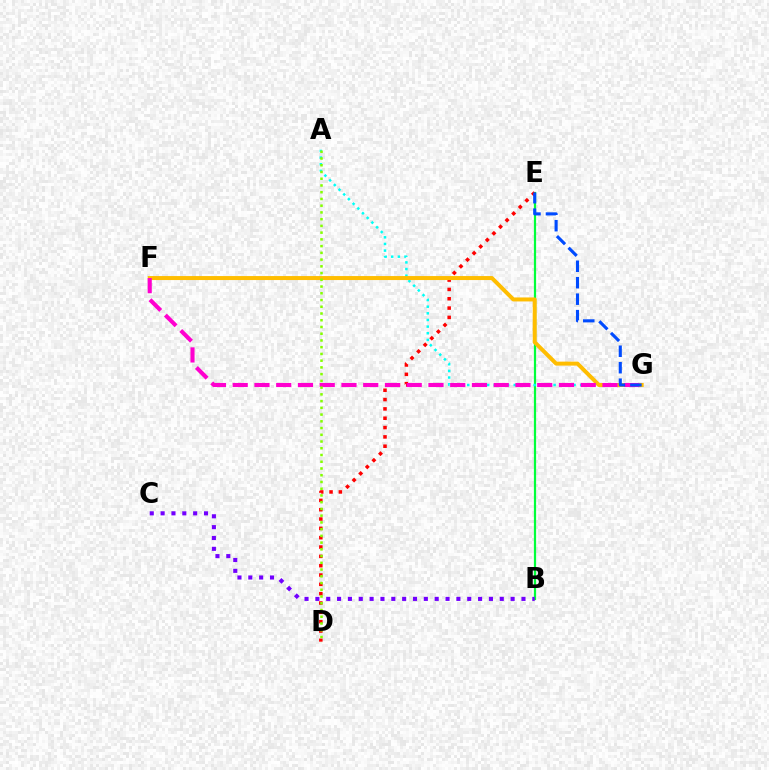{('B', 'E'): [{'color': '#00ff39', 'line_style': 'solid', 'thickness': 1.6}], ('A', 'G'): [{'color': '#00fff6', 'line_style': 'dotted', 'thickness': 1.8}], ('D', 'E'): [{'color': '#ff0000', 'line_style': 'dotted', 'thickness': 2.53}], ('F', 'G'): [{'color': '#ffbd00', 'line_style': 'solid', 'thickness': 2.87}, {'color': '#ff00cf', 'line_style': 'dashed', 'thickness': 2.95}], ('E', 'G'): [{'color': '#004bff', 'line_style': 'dashed', 'thickness': 2.24}], ('A', 'D'): [{'color': '#84ff00', 'line_style': 'dotted', 'thickness': 1.83}], ('B', 'C'): [{'color': '#7200ff', 'line_style': 'dotted', 'thickness': 2.95}]}